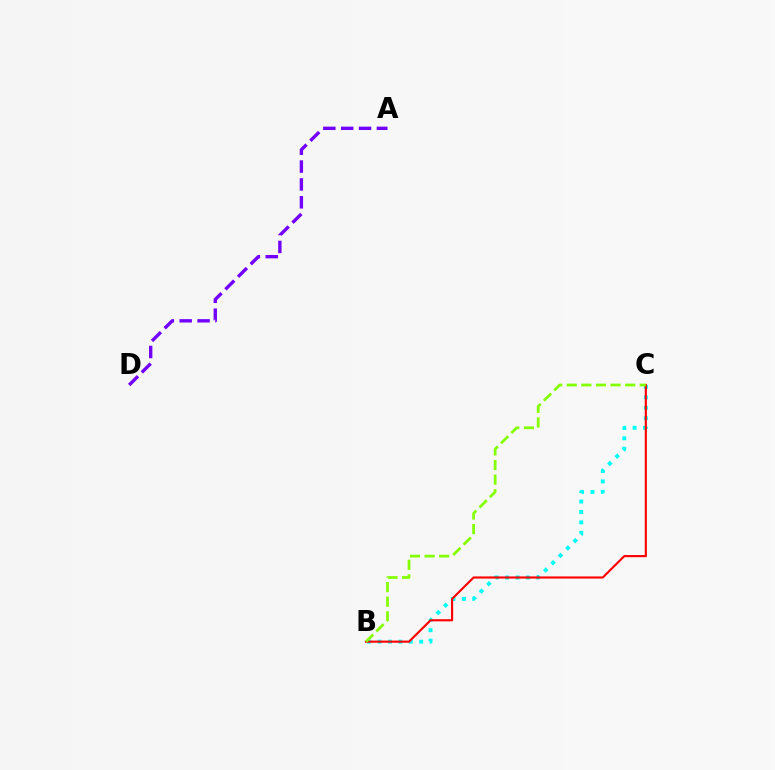{('B', 'C'): [{'color': '#00fff6', 'line_style': 'dotted', 'thickness': 2.83}, {'color': '#ff0000', 'line_style': 'solid', 'thickness': 1.54}, {'color': '#84ff00', 'line_style': 'dashed', 'thickness': 1.98}], ('A', 'D'): [{'color': '#7200ff', 'line_style': 'dashed', 'thickness': 2.43}]}